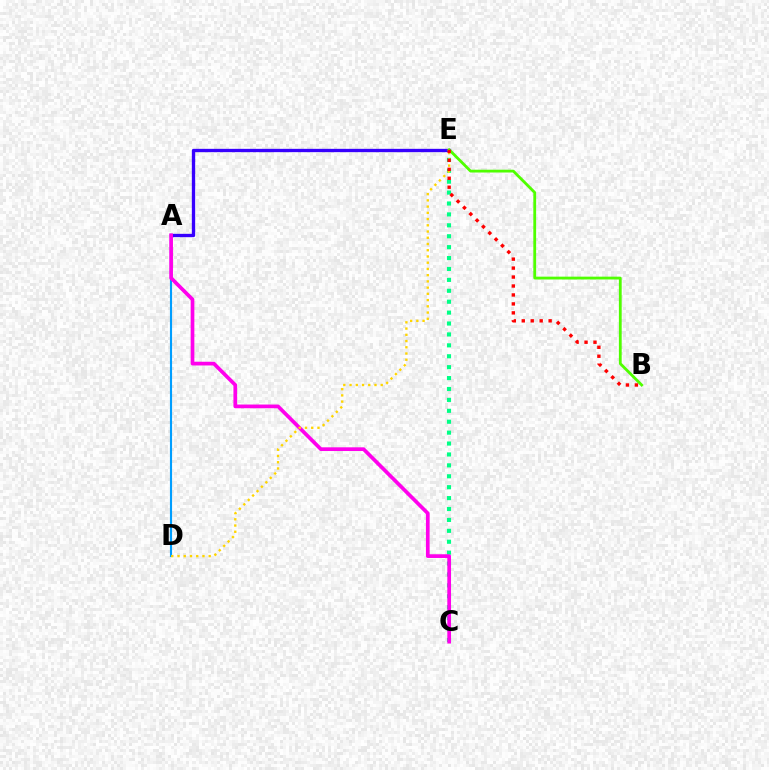{('A', 'E'): [{'color': '#3700ff', 'line_style': 'solid', 'thickness': 2.4}], ('C', 'E'): [{'color': '#00ff86', 'line_style': 'dotted', 'thickness': 2.96}], ('A', 'D'): [{'color': '#009eff', 'line_style': 'solid', 'thickness': 1.54}], ('A', 'C'): [{'color': '#ff00ed', 'line_style': 'solid', 'thickness': 2.67}], ('B', 'E'): [{'color': '#4fff00', 'line_style': 'solid', 'thickness': 2.02}, {'color': '#ff0000', 'line_style': 'dotted', 'thickness': 2.43}], ('D', 'E'): [{'color': '#ffd500', 'line_style': 'dotted', 'thickness': 1.69}]}